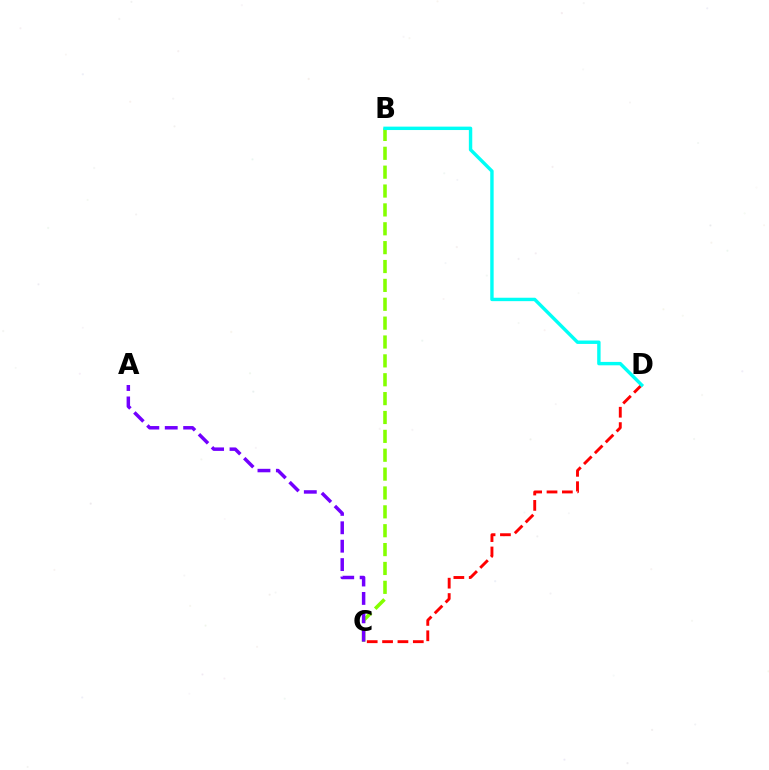{('C', 'D'): [{'color': '#ff0000', 'line_style': 'dashed', 'thickness': 2.09}], ('B', 'C'): [{'color': '#84ff00', 'line_style': 'dashed', 'thickness': 2.56}], ('A', 'C'): [{'color': '#7200ff', 'line_style': 'dashed', 'thickness': 2.5}], ('B', 'D'): [{'color': '#00fff6', 'line_style': 'solid', 'thickness': 2.45}]}